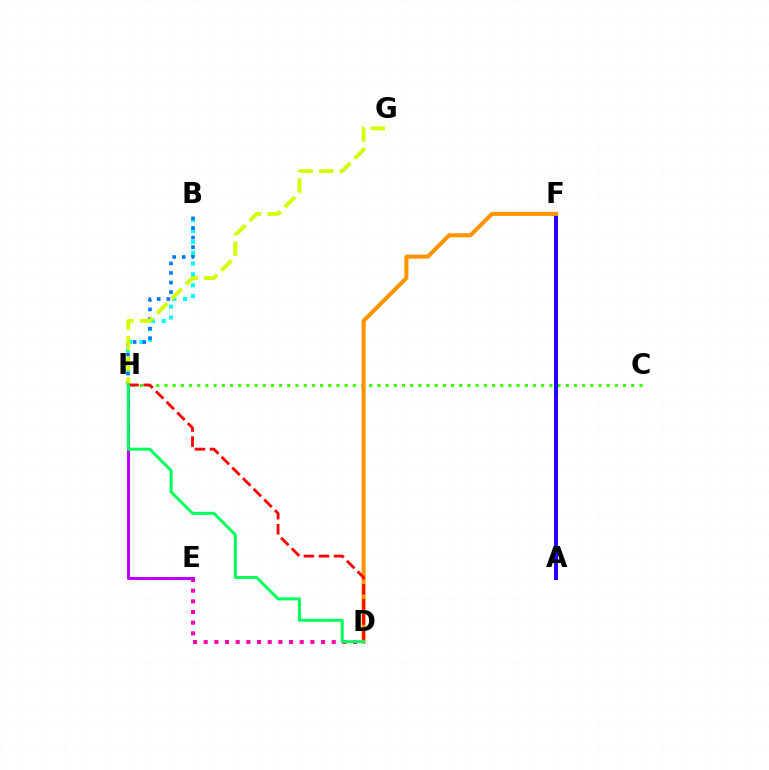{('D', 'E'): [{'color': '#ff00ac', 'line_style': 'dotted', 'thickness': 2.9}], ('C', 'H'): [{'color': '#3dff00', 'line_style': 'dotted', 'thickness': 2.23}], ('B', 'H'): [{'color': '#00fff6', 'line_style': 'dotted', 'thickness': 2.95}, {'color': '#0074ff', 'line_style': 'dotted', 'thickness': 2.6}], ('A', 'F'): [{'color': '#2500ff', 'line_style': 'solid', 'thickness': 2.92}], ('D', 'F'): [{'color': '#ff9400', 'line_style': 'solid', 'thickness': 2.92}], ('E', 'H'): [{'color': '#b900ff', 'line_style': 'solid', 'thickness': 2.22}], ('G', 'H'): [{'color': '#d1ff00', 'line_style': 'dashed', 'thickness': 2.78}], ('D', 'H'): [{'color': '#ff0000', 'line_style': 'dashed', 'thickness': 2.05}, {'color': '#00ff5c', 'line_style': 'solid', 'thickness': 2.13}]}